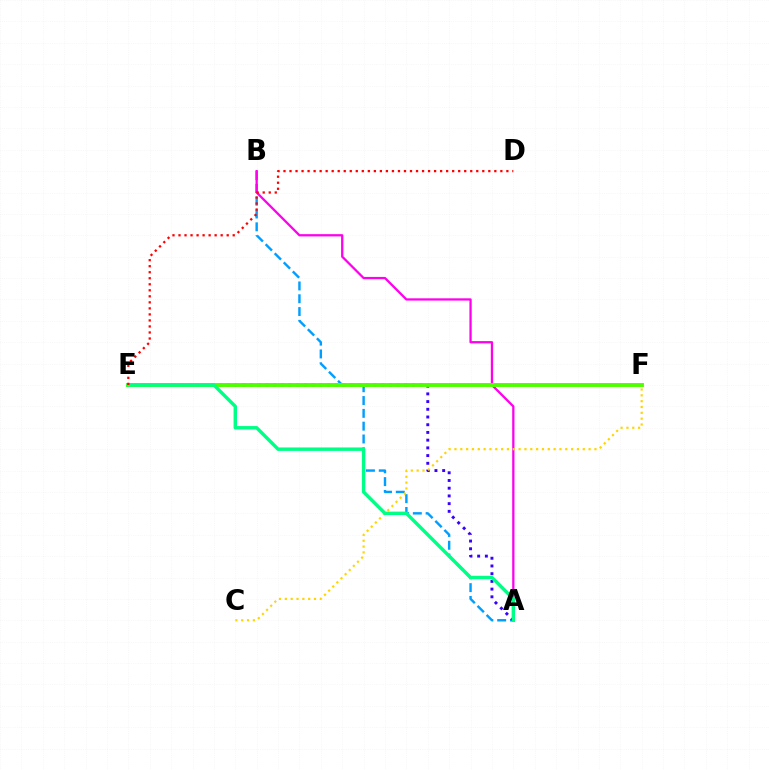{('A', 'B'): [{'color': '#009eff', 'line_style': 'dashed', 'thickness': 1.74}, {'color': '#ff00ed', 'line_style': 'solid', 'thickness': 1.64}], ('A', 'E'): [{'color': '#3700ff', 'line_style': 'dotted', 'thickness': 2.1}, {'color': '#00ff86', 'line_style': 'solid', 'thickness': 2.47}], ('E', 'F'): [{'color': '#4fff00', 'line_style': 'solid', 'thickness': 2.82}], ('C', 'F'): [{'color': '#ffd500', 'line_style': 'dotted', 'thickness': 1.58}], ('D', 'E'): [{'color': '#ff0000', 'line_style': 'dotted', 'thickness': 1.64}]}